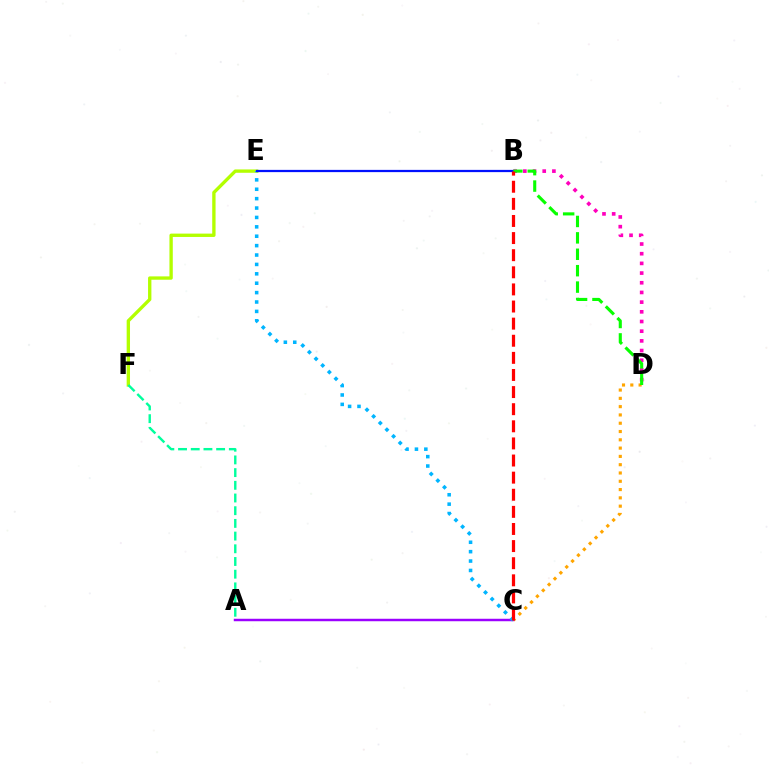{('C', 'D'): [{'color': '#ffa500', 'line_style': 'dotted', 'thickness': 2.25}], ('B', 'D'): [{'color': '#ff00bd', 'line_style': 'dotted', 'thickness': 2.63}, {'color': '#08ff00', 'line_style': 'dashed', 'thickness': 2.23}], ('A', 'C'): [{'color': '#9b00ff', 'line_style': 'solid', 'thickness': 1.78}], ('E', 'F'): [{'color': '#b3ff00', 'line_style': 'solid', 'thickness': 2.41}], ('A', 'F'): [{'color': '#00ff9d', 'line_style': 'dashed', 'thickness': 1.72}], ('C', 'E'): [{'color': '#00b5ff', 'line_style': 'dotted', 'thickness': 2.55}], ('B', 'E'): [{'color': '#0010ff', 'line_style': 'solid', 'thickness': 1.61}], ('B', 'C'): [{'color': '#ff0000', 'line_style': 'dashed', 'thickness': 2.32}]}